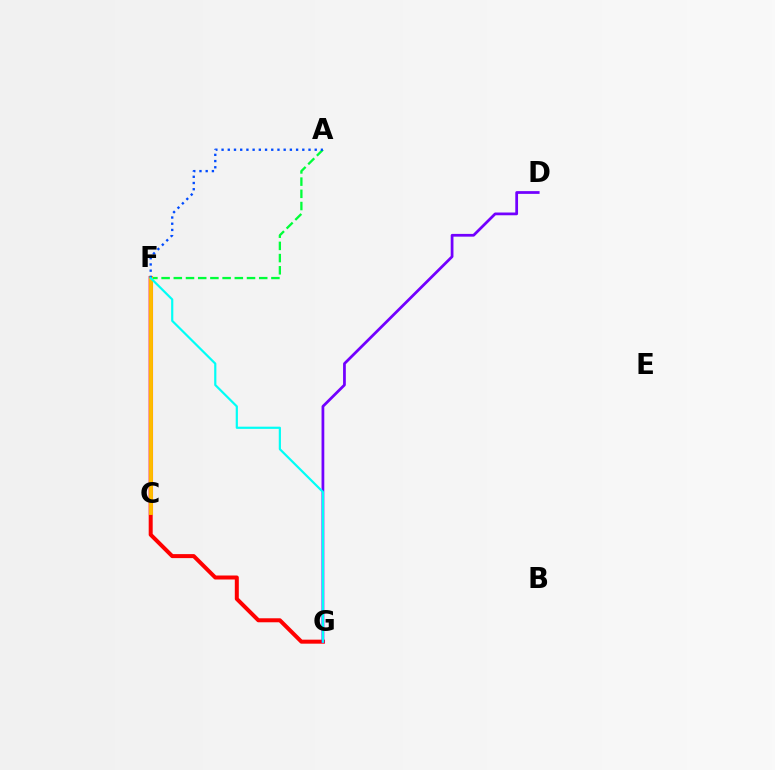{('C', 'F'): [{'color': '#ff00cf', 'line_style': 'solid', 'thickness': 2.94}, {'color': '#84ff00', 'line_style': 'solid', 'thickness': 2.75}, {'color': '#ffbd00', 'line_style': 'solid', 'thickness': 2.79}], ('A', 'F'): [{'color': '#00ff39', 'line_style': 'dashed', 'thickness': 1.66}, {'color': '#004bff', 'line_style': 'dotted', 'thickness': 1.69}], ('F', 'G'): [{'color': '#ff0000', 'line_style': 'solid', 'thickness': 2.88}, {'color': '#00fff6', 'line_style': 'solid', 'thickness': 1.58}], ('D', 'G'): [{'color': '#7200ff', 'line_style': 'solid', 'thickness': 1.98}]}